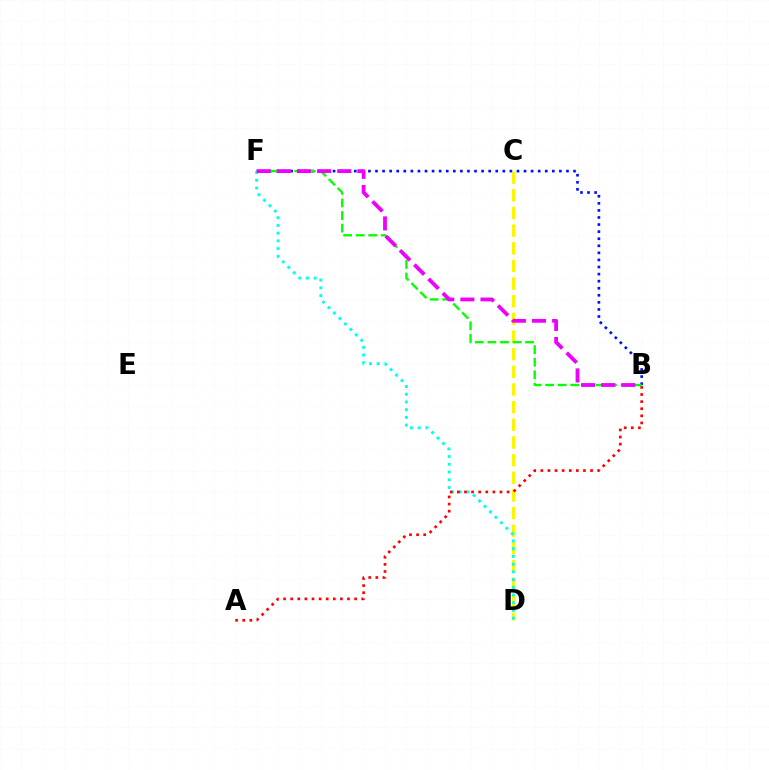{('B', 'F'): [{'color': '#0010ff', 'line_style': 'dotted', 'thickness': 1.92}, {'color': '#08ff00', 'line_style': 'dashed', 'thickness': 1.71}, {'color': '#ee00ff', 'line_style': 'dashed', 'thickness': 2.74}], ('C', 'D'): [{'color': '#fcf500', 'line_style': 'dashed', 'thickness': 2.4}], ('D', 'F'): [{'color': '#00fff6', 'line_style': 'dotted', 'thickness': 2.1}], ('A', 'B'): [{'color': '#ff0000', 'line_style': 'dotted', 'thickness': 1.93}]}